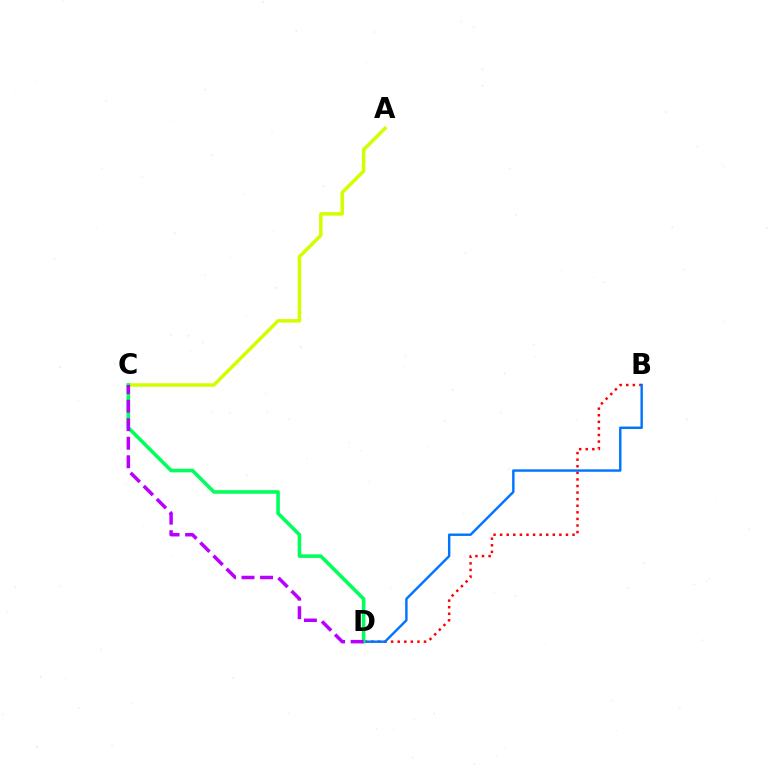{('B', 'D'): [{'color': '#ff0000', 'line_style': 'dotted', 'thickness': 1.79}, {'color': '#0074ff', 'line_style': 'solid', 'thickness': 1.74}], ('A', 'C'): [{'color': '#d1ff00', 'line_style': 'solid', 'thickness': 2.52}], ('C', 'D'): [{'color': '#00ff5c', 'line_style': 'solid', 'thickness': 2.57}, {'color': '#b900ff', 'line_style': 'dashed', 'thickness': 2.52}]}